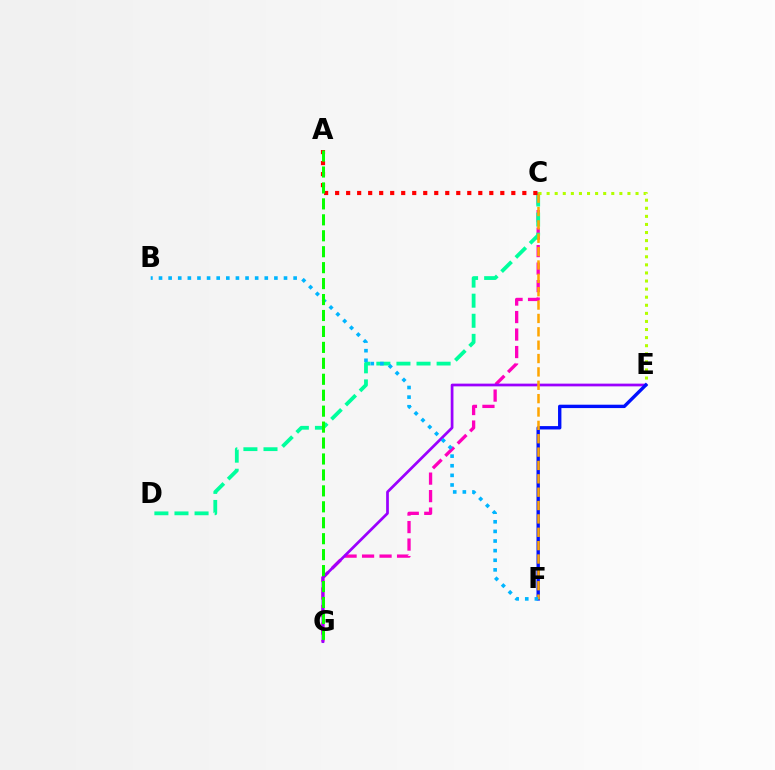{('C', 'G'): [{'color': '#ff00bd', 'line_style': 'dashed', 'thickness': 2.38}], ('E', 'G'): [{'color': '#9b00ff', 'line_style': 'solid', 'thickness': 1.96}], ('C', 'D'): [{'color': '#00ff9d', 'line_style': 'dashed', 'thickness': 2.73}], ('C', 'E'): [{'color': '#b3ff00', 'line_style': 'dotted', 'thickness': 2.2}], ('E', 'F'): [{'color': '#0010ff', 'line_style': 'solid', 'thickness': 2.43}], ('C', 'F'): [{'color': '#ffa500', 'line_style': 'dashed', 'thickness': 1.82}], ('A', 'C'): [{'color': '#ff0000', 'line_style': 'dotted', 'thickness': 2.99}], ('B', 'F'): [{'color': '#00b5ff', 'line_style': 'dotted', 'thickness': 2.61}], ('A', 'G'): [{'color': '#08ff00', 'line_style': 'dashed', 'thickness': 2.17}]}